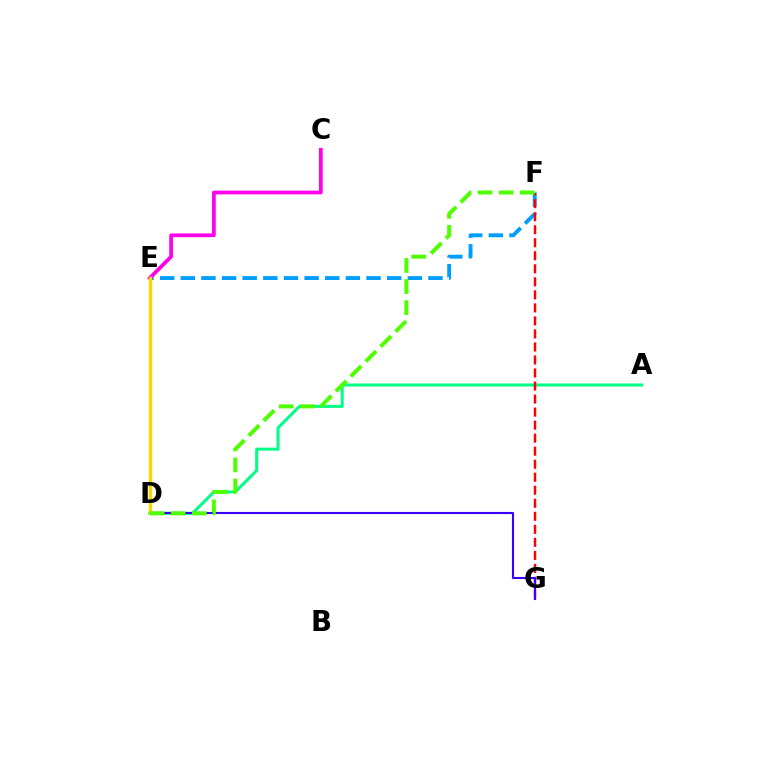{('E', 'F'): [{'color': '#009eff', 'line_style': 'dashed', 'thickness': 2.8}], ('A', 'D'): [{'color': '#00ff86', 'line_style': 'solid', 'thickness': 2.18}], ('F', 'G'): [{'color': '#ff0000', 'line_style': 'dashed', 'thickness': 1.77}], ('C', 'E'): [{'color': '#ff00ed', 'line_style': 'solid', 'thickness': 2.69}], ('D', 'G'): [{'color': '#3700ff', 'line_style': 'solid', 'thickness': 1.53}], ('D', 'E'): [{'color': '#ffd500', 'line_style': 'solid', 'thickness': 2.42}], ('D', 'F'): [{'color': '#4fff00', 'line_style': 'dashed', 'thickness': 2.87}]}